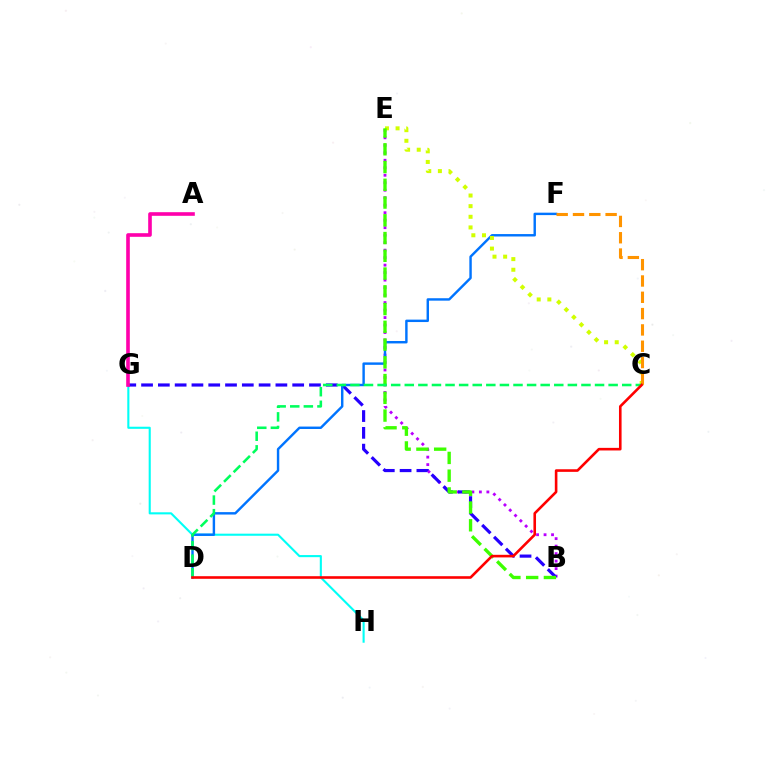{('G', 'H'): [{'color': '#00fff6', 'line_style': 'solid', 'thickness': 1.52}], ('B', 'E'): [{'color': '#b900ff', 'line_style': 'dotted', 'thickness': 2.03}, {'color': '#3dff00', 'line_style': 'dashed', 'thickness': 2.41}], ('B', 'G'): [{'color': '#2500ff', 'line_style': 'dashed', 'thickness': 2.28}], ('D', 'F'): [{'color': '#0074ff', 'line_style': 'solid', 'thickness': 1.75}], ('C', 'E'): [{'color': '#d1ff00', 'line_style': 'dotted', 'thickness': 2.89}], ('A', 'G'): [{'color': '#ff00ac', 'line_style': 'solid', 'thickness': 2.61}], ('C', 'F'): [{'color': '#ff9400', 'line_style': 'dashed', 'thickness': 2.22}], ('C', 'D'): [{'color': '#00ff5c', 'line_style': 'dashed', 'thickness': 1.85}, {'color': '#ff0000', 'line_style': 'solid', 'thickness': 1.87}]}